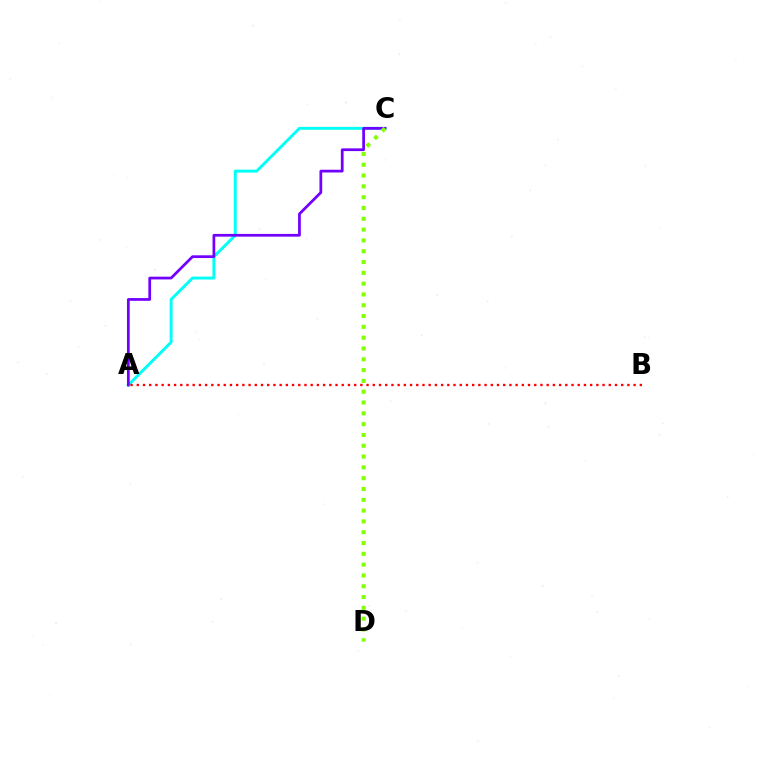{('A', 'C'): [{'color': '#00fff6', 'line_style': 'solid', 'thickness': 2.1}, {'color': '#7200ff', 'line_style': 'solid', 'thickness': 1.98}], ('C', 'D'): [{'color': '#84ff00', 'line_style': 'dotted', 'thickness': 2.94}], ('A', 'B'): [{'color': '#ff0000', 'line_style': 'dotted', 'thickness': 1.69}]}